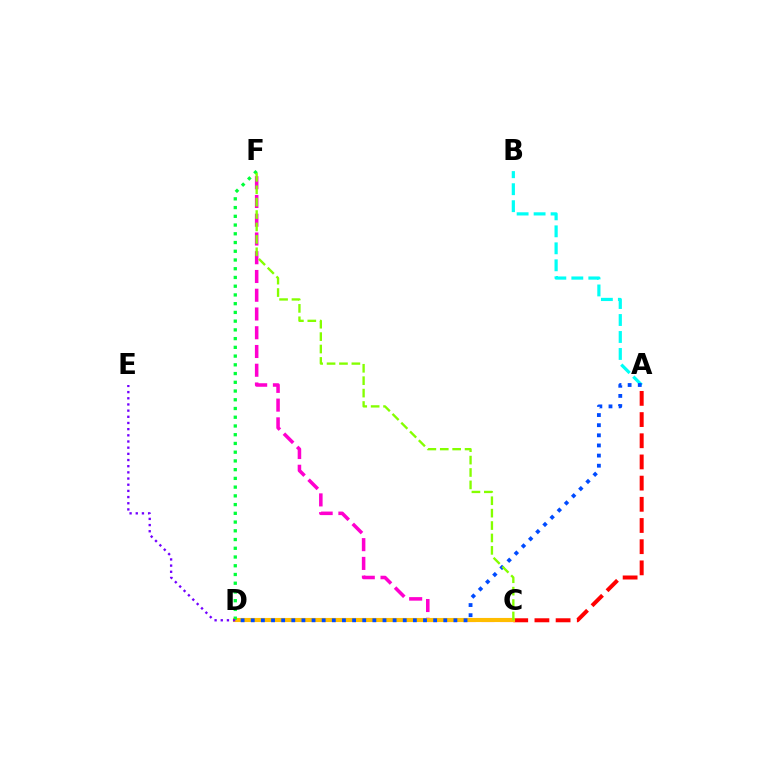{('A', 'C'): [{'color': '#ff0000', 'line_style': 'dashed', 'thickness': 2.88}], ('A', 'B'): [{'color': '#00fff6', 'line_style': 'dashed', 'thickness': 2.31}], ('C', 'F'): [{'color': '#ff00cf', 'line_style': 'dashed', 'thickness': 2.55}, {'color': '#84ff00', 'line_style': 'dashed', 'thickness': 1.69}], ('C', 'D'): [{'color': '#ffbd00', 'line_style': 'solid', 'thickness': 2.95}], ('D', 'F'): [{'color': '#00ff39', 'line_style': 'dotted', 'thickness': 2.37}], ('A', 'D'): [{'color': '#004bff', 'line_style': 'dotted', 'thickness': 2.75}], ('D', 'E'): [{'color': '#7200ff', 'line_style': 'dotted', 'thickness': 1.68}]}